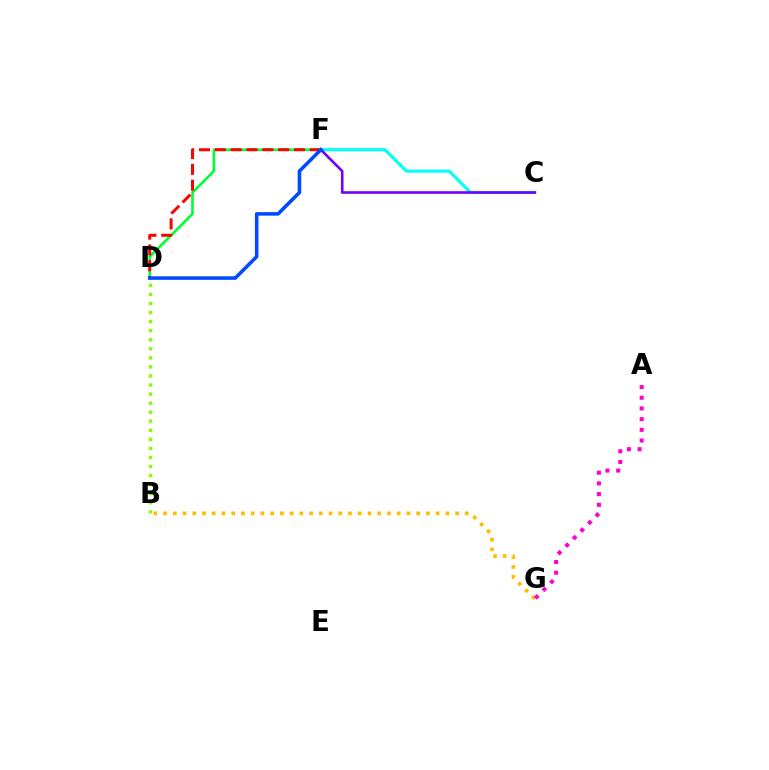{('D', 'F'): [{'color': '#00ff39', 'line_style': 'solid', 'thickness': 1.89}, {'color': '#ff0000', 'line_style': 'dashed', 'thickness': 2.15}, {'color': '#004bff', 'line_style': 'solid', 'thickness': 2.57}], ('B', 'D'): [{'color': '#84ff00', 'line_style': 'dotted', 'thickness': 2.46}], ('C', 'F'): [{'color': '#00fff6', 'line_style': 'solid', 'thickness': 2.24}, {'color': '#7200ff', 'line_style': 'solid', 'thickness': 1.88}], ('B', 'G'): [{'color': '#ffbd00', 'line_style': 'dotted', 'thickness': 2.64}], ('A', 'G'): [{'color': '#ff00cf', 'line_style': 'dotted', 'thickness': 2.91}]}